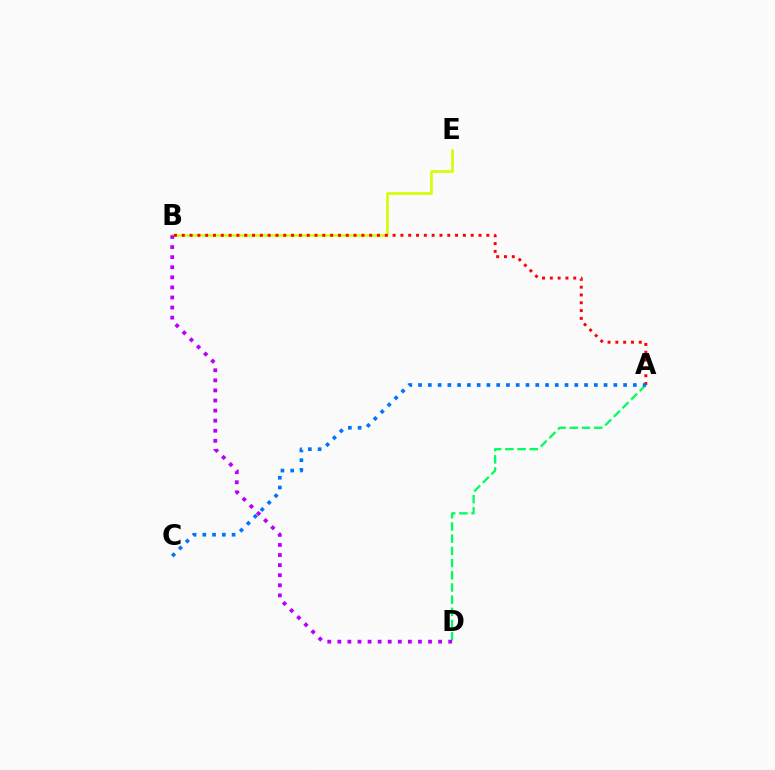{('B', 'E'): [{'color': '#d1ff00', 'line_style': 'solid', 'thickness': 1.88}], ('A', 'B'): [{'color': '#ff0000', 'line_style': 'dotted', 'thickness': 2.12}], ('A', 'D'): [{'color': '#00ff5c', 'line_style': 'dashed', 'thickness': 1.66}], ('A', 'C'): [{'color': '#0074ff', 'line_style': 'dotted', 'thickness': 2.65}], ('B', 'D'): [{'color': '#b900ff', 'line_style': 'dotted', 'thickness': 2.74}]}